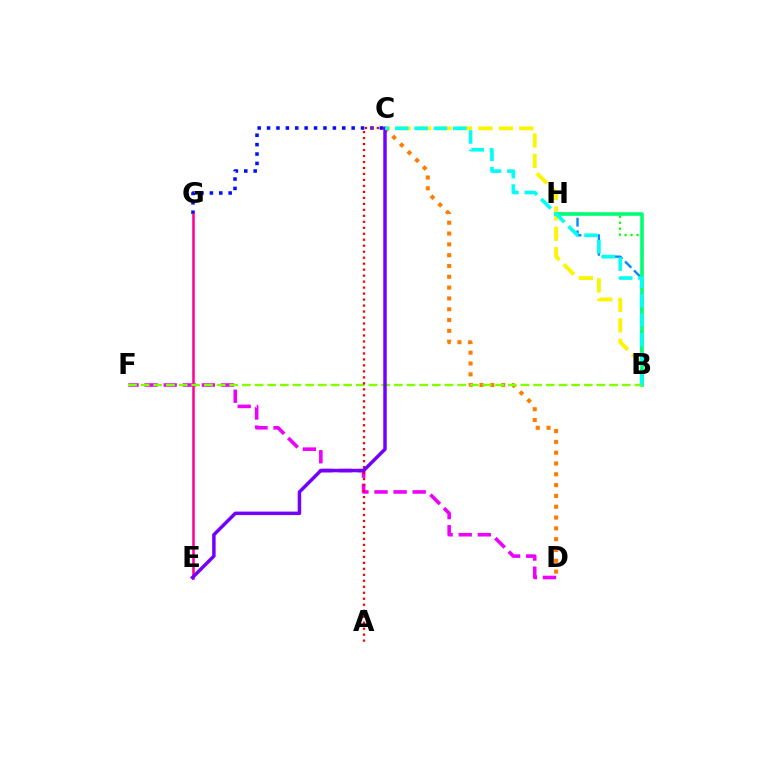{('B', 'H'): [{'color': '#08ff00', 'line_style': 'dotted', 'thickness': 1.62}, {'color': '#008cff', 'line_style': 'dashed', 'thickness': 1.72}, {'color': '#00ff74', 'line_style': 'solid', 'thickness': 2.59}], ('B', 'C'): [{'color': '#fcf500', 'line_style': 'dashed', 'thickness': 2.78}, {'color': '#00fff6', 'line_style': 'dashed', 'thickness': 2.63}], ('C', 'D'): [{'color': '#ff7c00', 'line_style': 'dotted', 'thickness': 2.94}], ('C', 'G'): [{'color': '#0010ff', 'line_style': 'dotted', 'thickness': 2.55}], ('D', 'F'): [{'color': '#ee00ff', 'line_style': 'dashed', 'thickness': 2.59}], ('E', 'G'): [{'color': '#ff0094', 'line_style': 'solid', 'thickness': 1.82}], ('B', 'F'): [{'color': '#84ff00', 'line_style': 'dashed', 'thickness': 1.72}], ('A', 'C'): [{'color': '#ff0000', 'line_style': 'dotted', 'thickness': 1.63}], ('C', 'E'): [{'color': '#7200ff', 'line_style': 'solid', 'thickness': 2.5}]}